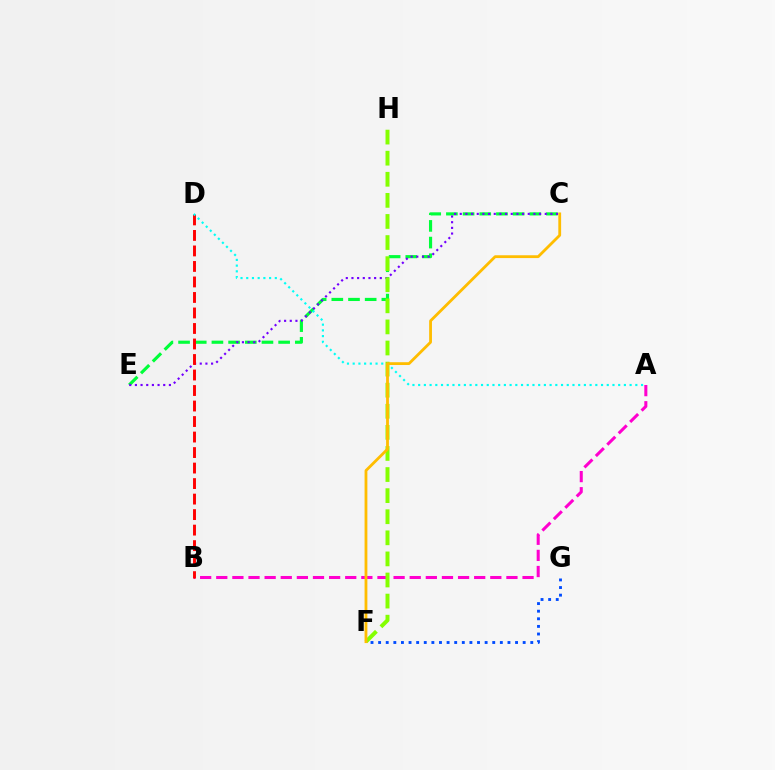{('A', 'B'): [{'color': '#ff00cf', 'line_style': 'dashed', 'thickness': 2.19}], ('C', 'E'): [{'color': '#00ff39', 'line_style': 'dashed', 'thickness': 2.27}, {'color': '#7200ff', 'line_style': 'dotted', 'thickness': 1.54}], ('B', 'D'): [{'color': '#ff0000', 'line_style': 'dashed', 'thickness': 2.11}], ('F', 'H'): [{'color': '#84ff00', 'line_style': 'dashed', 'thickness': 2.87}], ('A', 'D'): [{'color': '#00fff6', 'line_style': 'dotted', 'thickness': 1.55}], ('C', 'F'): [{'color': '#ffbd00', 'line_style': 'solid', 'thickness': 2.02}], ('F', 'G'): [{'color': '#004bff', 'line_style': 'dotted', 'thickness': 2.07}]}